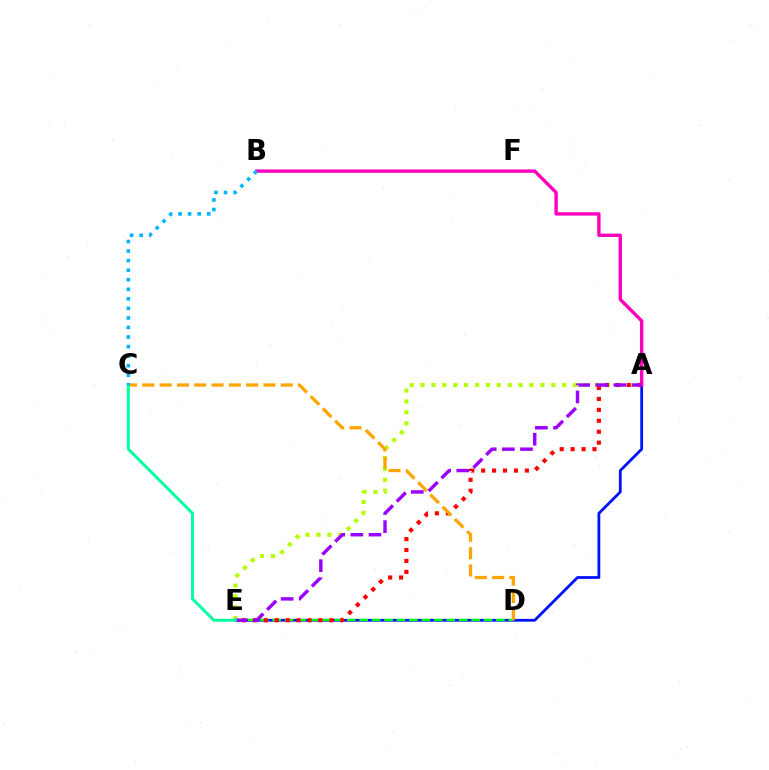{('A', 'E'): [{'color': '#b3ff00', 'line_style': 'dotted', 'thickness': 2.96}, {'color': '#0010ff', 'line_style': 'solid', 'thickness': 2.0}, {'color': '#ff0000', 'line_style': 'dotted', 'thickness': 2.97}, {'color': '#9b00ff', 'line_style': 'dashed', 'thickness': 2.46}], ('D', 'E'): [{'color': '#08ff00', 'line_style': 'dashed', 'thickness': 1.69}], ('A', 'B'): [{'color': '#ff00bd', 'line_style': 'solid', 'thickness': 2.44}], ('C', 'D'): [{'color': '#ffa500', 'line_style': 'dashed', 'thickness': 2.35}], ('C', 'E'): [{'color': '#00ff9d', 'line_style': 'solid', 'thickness': 2.13}], ('B', 'C'): [{'color': '#00b5ff', 'line_style': 'dotted', 'thickness': 2.59}]}